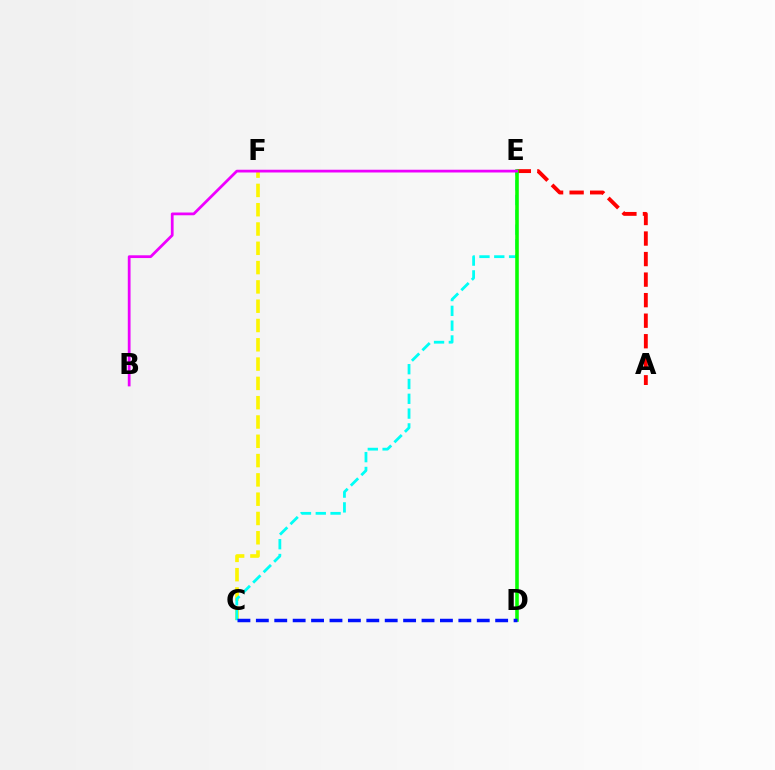{('C', 'F'): [{'color': '#fcf500', 'line_style': 'dashed', 'thickness': 2.62}], ('C', 'E'): [{'color': '#00fff6', 'line_style': 'dashed', 'thickness': 2.01}], ('A', 'E'): [{'color': '#ff0000', 'line_style': 'dashed', 'thickness': 2.79}], ('D', 'E'): [{'color': '#08ff00', 'line_style': 'solid', 'thickness': 2.57}], ('C', 'D'): [{'color': '#0010ff', 'line_style': 'dashed', 'thickness': 2.5}], ('B', 'E'): [{'color': '#ee00ff', 'line_style': 'solid', 'thickness': 1.99}]}